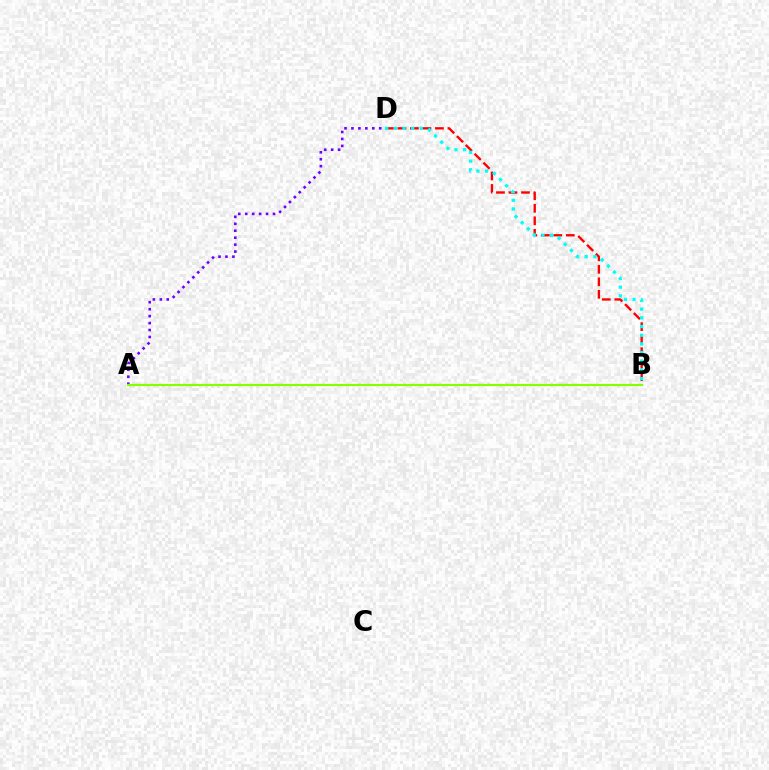{('A', 'D'): [{'color': '#7200ff', 'line_style': 'dotted', 'thickness': 1.89}], ('B', 'D'): [{'color': '#ff0000', 'line_style': 'dashed', 'thickness': 1.7}, {'color': '#00fff6', 'line_style': 'dotted', 'thickness': 2.36}], ('A', 'B'): [{'color': '#84ff00', 'line_style': 'solid', 'thickness': 1.58}]}